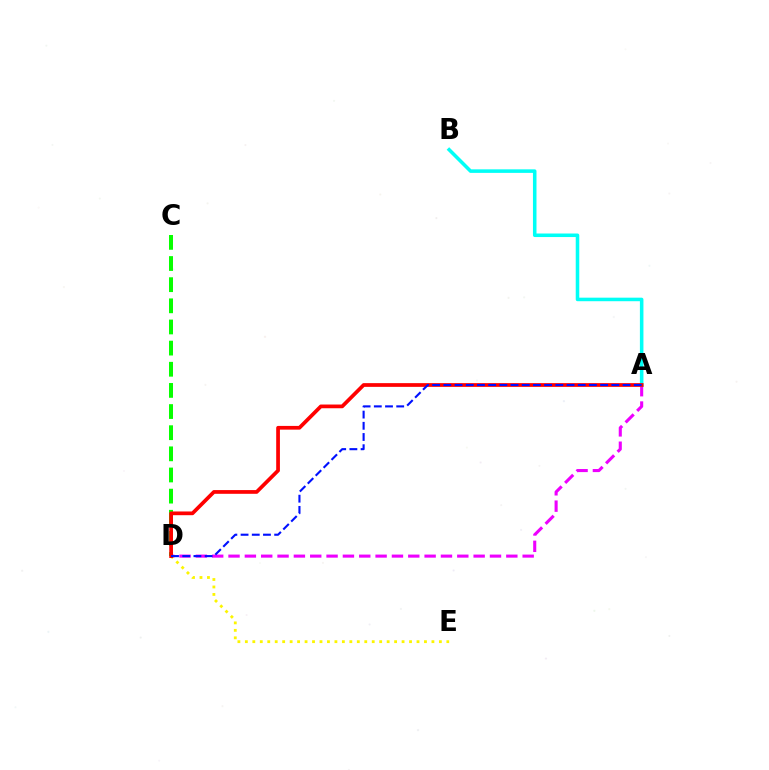{('C', 'D'): [{'color': '#08ff00', 'line_style': 'dashed', 'thickness': 2.87}], ('A', 'D'): [{'color': '#ee00ff', 'line_style': 'dashed', 'thickness': 2.22}, {'color': '#ff0000', 'line_style': 'solid', 'thickness': 2.68}, {'color': '#0010ff', 'line_style': 'dashed', 'thickness': 1.52}], ('D', 'E'): [{'color': '#fcf500', 'line_style': 'dotted', 'thickness': 2.03}], ('A', 'B'): [{'color': '#00fff6', 'line_style': 'solid', 'thickness': 2.55}]}